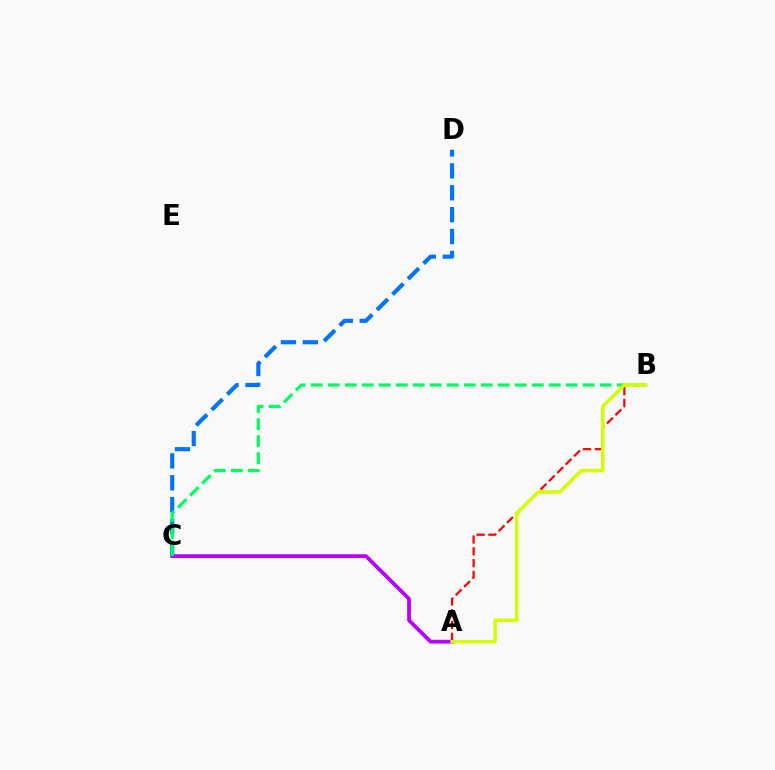{('C', 'D'): [{'color': '#0074ff', 'line_style': 'dashed', 'thickness': 2.98}], ('A', 'B'): [{'color': '#ff0000', 'line_style': 'dashed', 'thickness': 1.6}, {'color': '#d1ff00', 'line_style': 'solid', 'thickness': 2.52}], ('A', 'C'): [{'color': '#b900ff', 'line_style': 'solid', 'thickness': 2.72}], ('B', 'C'): [{'color': '#00ff5c', 'line_style': 'dashed', 'thickness': 2.31}]}